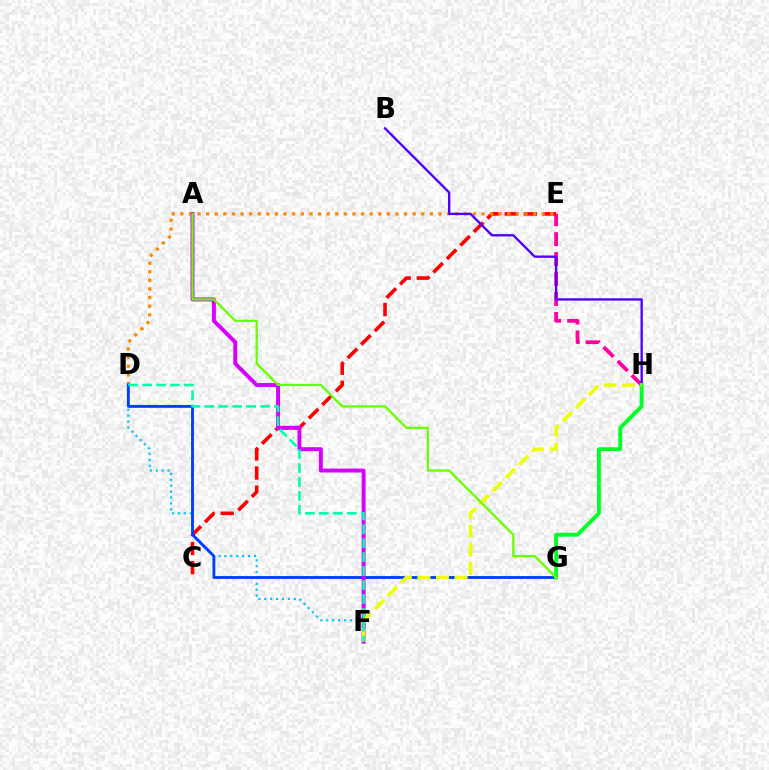{('E', 'H'): [{'color': '#ff00a0', 'line_style': 'dashed', 'thickness': 2.71}], ('C', 'E'): [{'color': '#ff0000', 'line_style': 'dashed', 'thickness': 2.59}], ('D', 'E'): [{'color': '#ff8800', 'line_style': 'dotted', 'thickness': 2.34}], ('B', 'H'): [{'color': '#4f00ff', 'line_style': 'solid', 'thickness': 1.68}], ('D', 'F'): [{'color': '#00c7ff', 'line_style': 'dotted', 'thickness': 1.6}, {'color': '#00ffaf', 'line_style': 'dashed', 'thickness': 1.89}], ('D', 'G'): [{'color': '#003fff', 'line_style': 'solid', 'thickness': 2.07}], ('A', 'F'): [{'color': '#d600ff', 'line_style': 'solid', 'thickness': 2.84}], ('G', 'H'): [{'color': '#00ff27', 'line_style': 'solid', 'thickness': 2.79}], ('F', 'H'): [{'color': '#eeff00', 'line_style': 'dashed', 'thickness': 2.52}], ('A', 'G'): [{'color': '#66ff00', 'line_style': 'solid', 'thickness': 1.63}]}